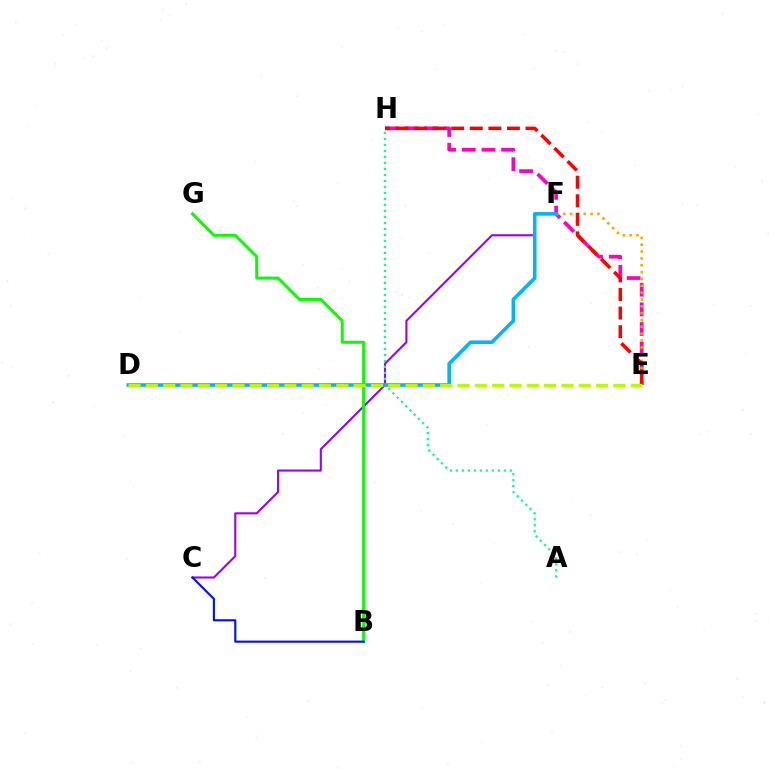{('C', 'F'): [{'color': '#9b00ff', 'line_style': 'solid', 'thickness': 1.51}], ('B', 'G'): [{'color': '#08ff00', 'line_style': 'solid', 'thickness': 2.15}], ('A', 'H'): [{'color': '#00ff9d', 'line_style': 'dotted', 'thickness': 1.63}], ('E', 'H'): [{'color': '#ff00bd', 'line_style': 'dashed', 'thickness': 2.67}, {'color': '#ff0000', 'line_style': 'dashed', 'thickness': 2.52}], ('E', 'F'): [{'color': '#ffa500', 'line_style': 'dotted', 'thickness': 1.86}], ('B', 'C'): [{'color': '#0010ff', 'line_style': 'solid', 'thickness': 1.53}], ('D', 'F'): [{'color': '#00b5ff', 'line_style': 'solid', 'thickness': 2.59}], ('D', 'E'): [{'color': '#b3ff00', 'line_style': 'dashed', 'thickness': 2.35}]}